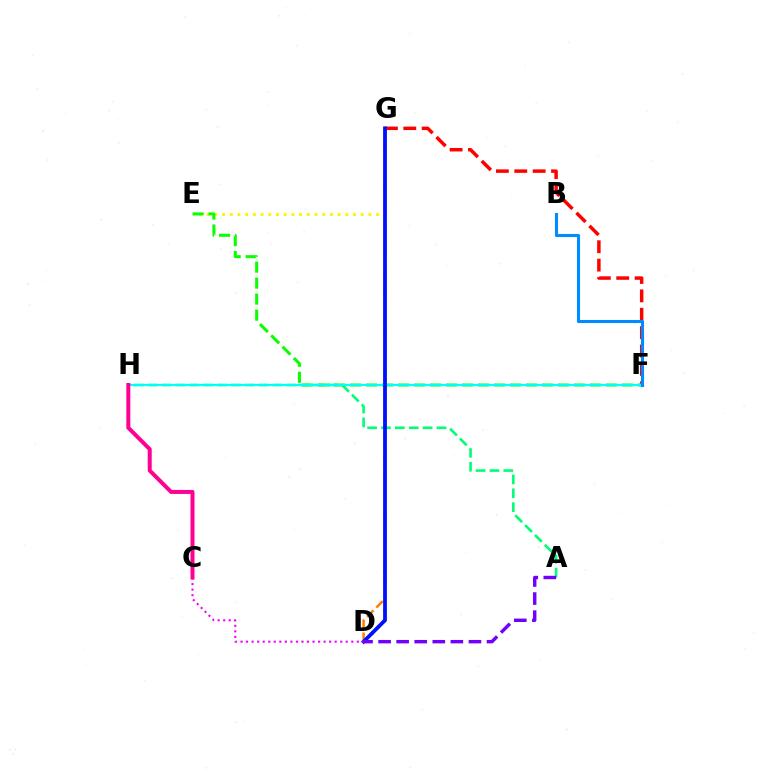{('F', 'G'): [{'color': '#ff0000', 'line_style': 'dashed', 'thickness': 2.5}], ('D', 'G'): [{'color': '#ff7c00', 'line_style': 'dashed', 'thickness': 1.78}, {'color': '#84ff00', 'line_style': 'dotted', 'thickness': 2.61}, {'color': '#0010ff', 'line_style': 'solid', 'thickness': 2.72}], ('E', 'G'): [{'color': '#fcf500', 'line_style': 'dotted', 'thickness': 2.09}], ('A', 'H'): [{'color': '#00ff74', 'line_style': 'dashed', 'thickness': 1.88}], ('E', 'F'): [{'color': '#08ff00', 'line_style': 'dashed', 'thickness': 2.17}], ('F', 'H'): [{'color': '#00fff6', 'line_style': 'solid', 'thickness': 1.52}], ('C', 'D'): [{'color': '#ee00ff', 'line_style': 'dotted', 'thickness': 1.5}], ('C', 'H'): [{'color': '#ff0094', 'line_style': 'solid', 'thickness': 2.87}], ('B', 'F'): [{'color': '#008cff', 'line_style': 'solid', 'thickness': 2.23}], ('A', 'D'): [{'color': '#7200ff', 'line_style': 'dashed', 'thickness': 2.45}]}